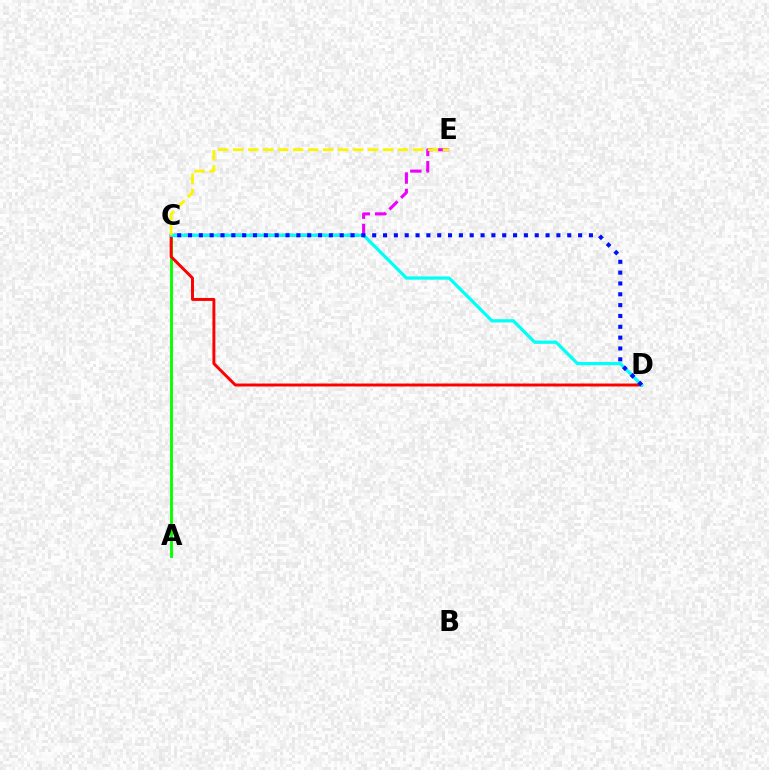{('A', 'C'): [{'color': '#08ff00', 'line_style': 'solid', 'thickness': 2.08}], ('C', 'D'): [{'color': '#ff0000', 'line_style': 'solid', 'thickness': 2.12}, {'color': '#00fff6', 'line_style': 'solid', 'thickness': 2.33}, {'color': '#0010ff', 'line_style': 'dotted', 'thickness': 2.94}], ('C', 'E'): [{'color': '#ee00ff', 'line_style': 'dashed', 'thickness': 2.22}, {'color': '#fcf500', 'line_style': 'dashed', 'thickness': 2.04}]}